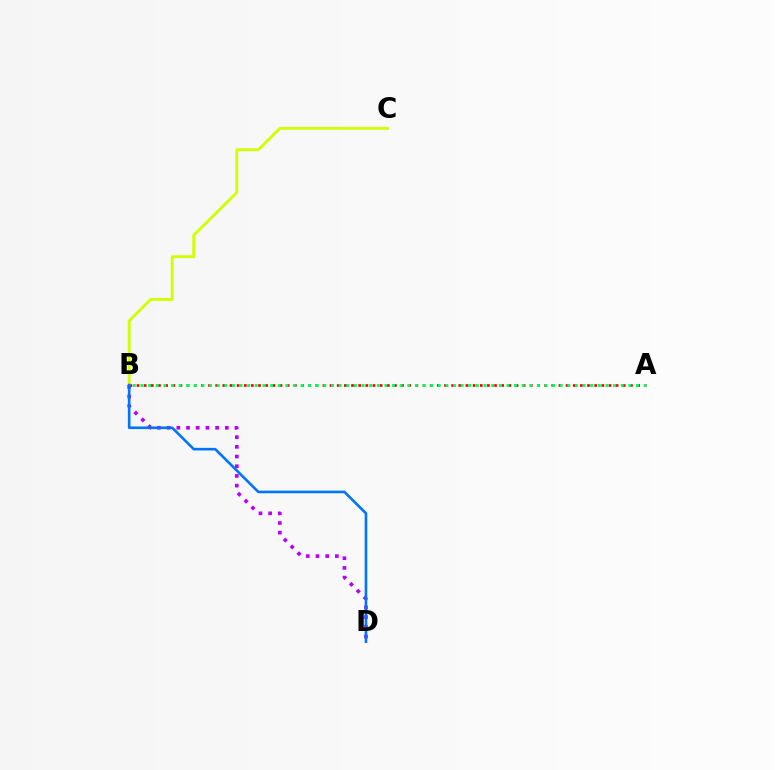{('A', 'B'): [{'color': '#ff0000', 'line_style': 'dotted', 'thickness': 1.94}, {'color': '#00ff5c', 'line_style': 'dotted', 'thickness': 2.07}], ('B', 'C'): [{'color': '#d1ff00', 'line_style': 'solid', 'thickness': 2.06}], ('B', 'D'): [{'color': '#b900ff', 'line_style': 'dotted', 'thickness': 2.63}, {'color': '#0074ff', 'line_style': 'solid', 'thickness': 1.88}]}